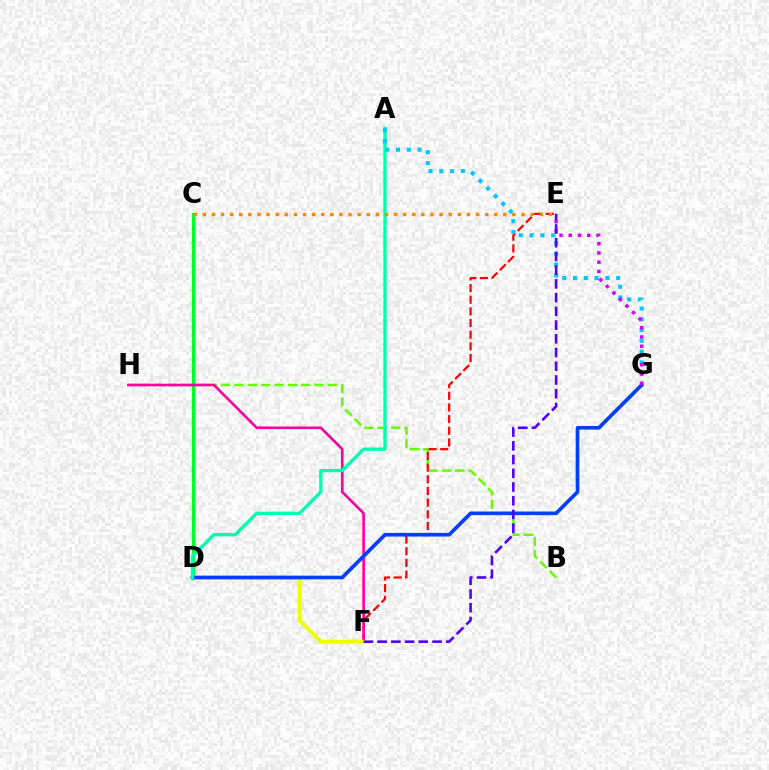{('B', 'H'): [{'color': '#66ff00', 'line_style': 'dashed', 'thickness': 1.81}], ('E', 'F'): [{'color': '#ff0000', 'line_style': 'dashed', 'thickness': 1.58}, {'color': '#4f00ff', 'line_style': 'dashed', 'thickness': 1.86}], ('C', 'D'): [{'color': '#00ff27', 'line_style': 'solid', 'thickness': 2.42}], ('F', 'H'): [{'color': '#ff00a0', 'line_style': 'solid', 'thickness': 1.89}], ('D', 'F'): [{'color': '#eeff00', 'line_style': 'solid', 'thickness': 2.83}], ('D', 'G'): [{'color': '#003fff', 'line_style': 'solid', 'thickness': 2.62}], ('A', 'D'): [{'color': '#00ffaf', 'line_style': 'solid', 'thickness': 2.39}], ('A', 'G'): [{'color': '#00c7ff', 'line_style': 'dotted', 'thickness': 2.93}], ('C', 'E'): [{'color': '#ff8800', 'line_style': 'dotted', 'thickness': 2.47}], ('E', 'G'): [{'color': '#d600ff', 'line_style': 'dotted', 'thickness': 2.51}]}